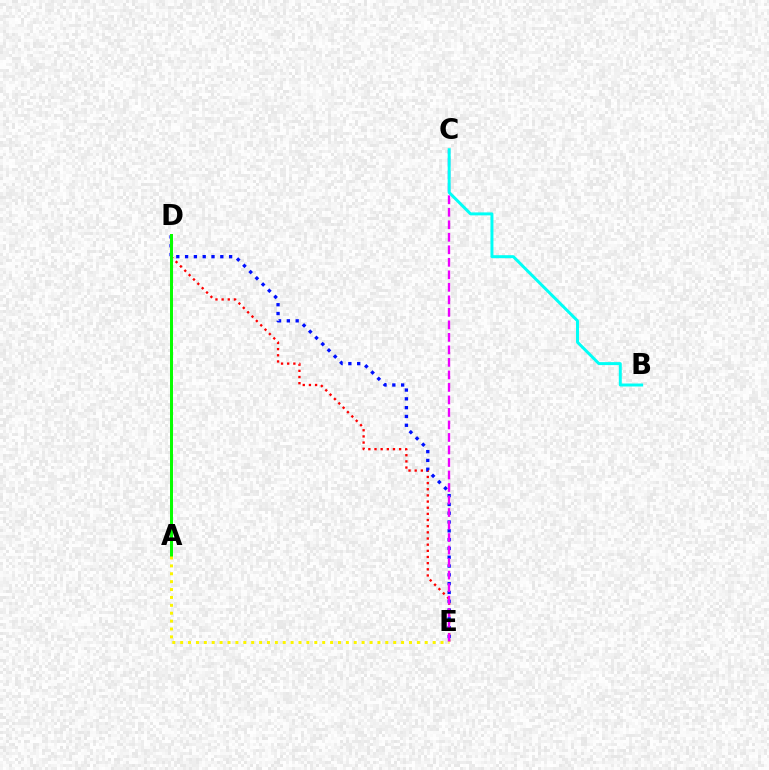{('D', 'E'): [{'color': '#ff0000', 'line_style': 'dotted', 'thickness': 1.67}, {'color': '#0010ff', 'line_style': 'dotted', 'thickness': 2.39}], ('C', 'E'): [{'color': '#ee00ff', 'line_style': 'dashed', 'thickness': 1.7}], ('B', 'C'): [{'color': '#00fff6', 'line_style': 'solid', 'thickness': 2.14}], ('A', 'D'): [{'color': '#08ff00', 'line_style': 'solid', 'thickness': 2.16}], ('A', 'E'): [{'color': '#fcf500', 'line_style': 'dotted', 'thickness': 2.14}]}